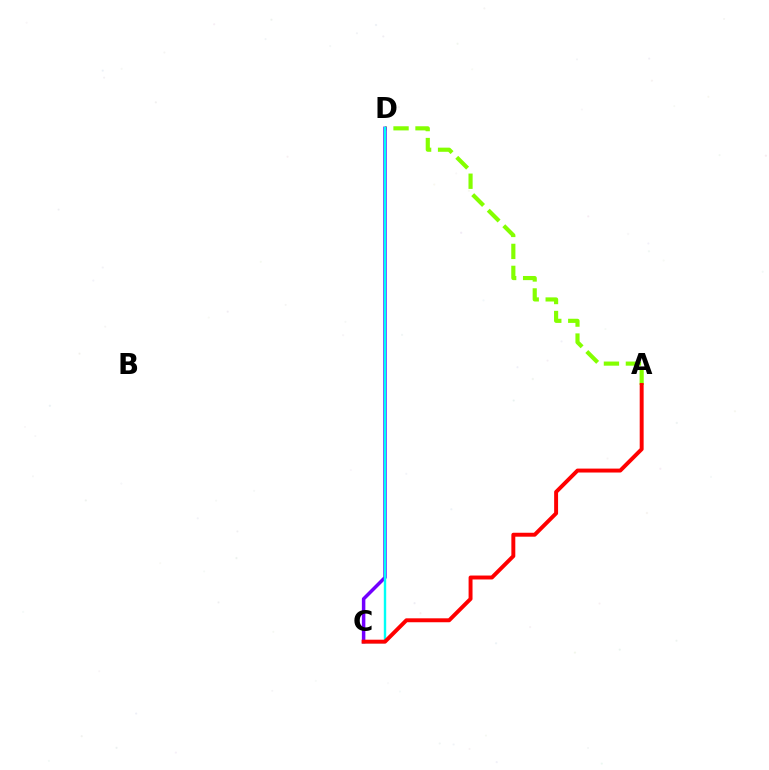{('A', 'D'): [{'color': '#84ff00', 'line_style': 'dashed', 'thickness': 2.99}], ('C', 'D'): [{'color': '#7200ff', 'line_style': 'solid', 'thickness': 2.51}, {'color': '#00fff6', 'line_style': 'solid', 'thickness': 1.73}], ('A', 'C'): [{'color': '#ff0000', 'line_style': 'solid', 'thickness': 2.83}]}